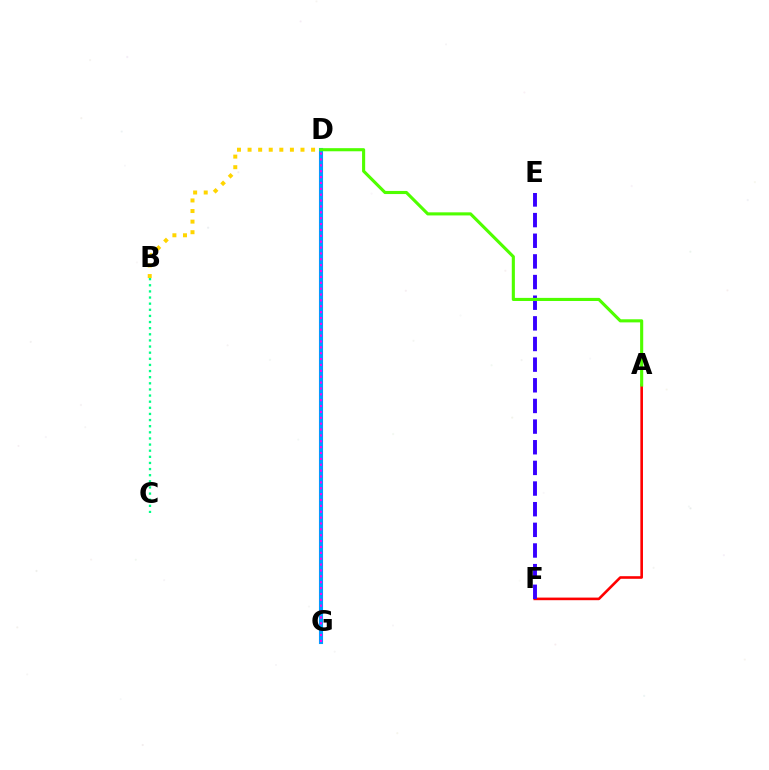{('B', 'C'): [{'color': '#00ff86', 'line_style': 'dotted', 'thickness': 1.66}], ('D', 'G'): [{'color': '#009eff', 'line_style': 'solid', 'thickness': 2.94}, {'color': '#ff00ed', 'line_style': 'dotted', 'thickness': 1.6}], ('A', 'F'): [{'color': '#ff0000', 'line_style': 'solid', 'thickness': 1.88}], ('B', 'D'): [{'color': '#ffd500', 'line_style': 'dotted', 'thickness': 2.88}], ('E', 'F'): [{'color': '#3700ff', 'line_style': 'dashed', 'thickness': 2.81}], ('A', 'D'): [{'color': '#4fff00', 'line_style': 'solid', 'thickness': 2.24}]}